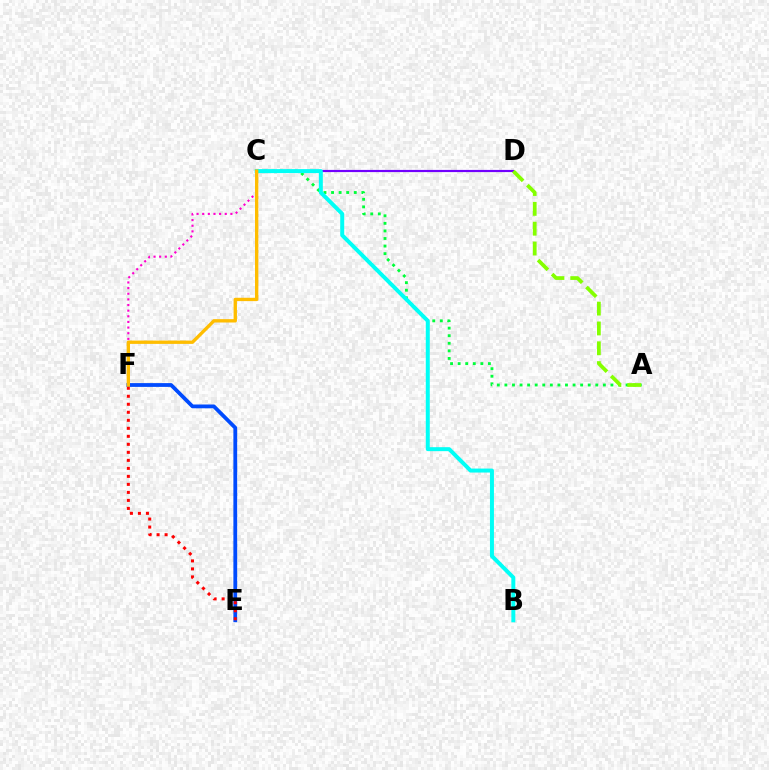{('A', 'C'): [{'color': '#00ff39', 'line_style': 'dotted', 'thickness': 2.06}], ('E', 'F'): [{'color': '#004bff', 'line_style': 'solid', 'thickness': 2.72}, {'color': '#ff0000', 'line_style': 'dotted', 'thickness': 2.18}], ('C', 'D'): [{'color': '#7200ff', 'line_style': 'solid', 'thickness': 1.57}], ('C', 'F'): [{'color': '#ff00cf', 'line_style': 'dotted', 'thickness': 1.53}, {'color': '#ffbd00', 'line_style': 'solid', 'thickness': 2.41}], ('B', 'C'): [{'color': '#00fff6', 'line_style': 'solid', 'thickness': 2.86}], ('A', 'D'): [{'color': '#84ff00', 'line_style': 'dashed', 'thickness': 2.7}]}